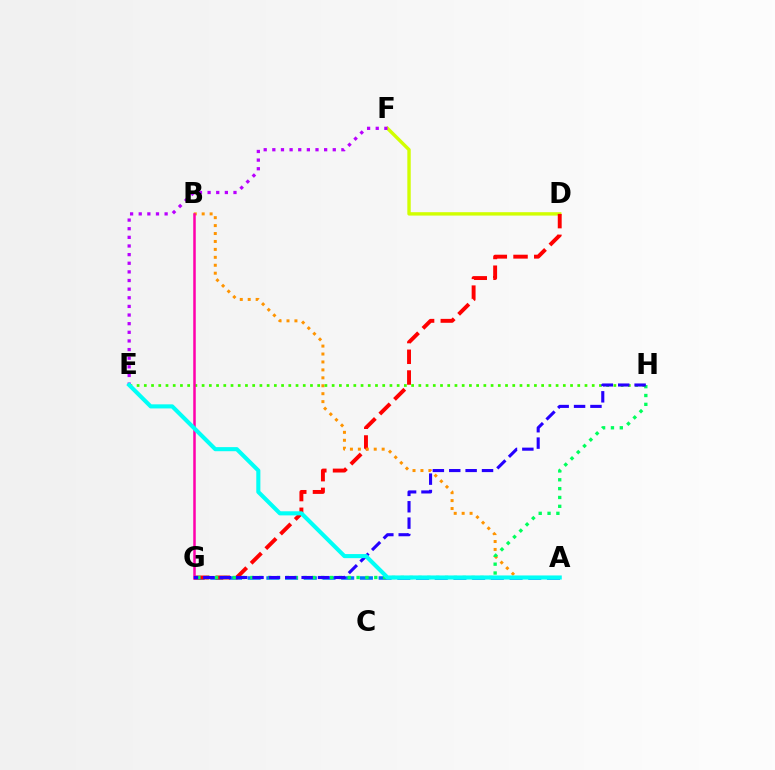{('A', 'G'): [{'color': '#0074ff', 'line_style': 'dashed', 'thickness': 2.54}], ('D', 'F'): [{'color': '#d1ff00', 'line_style': 'solid', 'thickness': 2.44}], ('D', 'G'): [{'color': '#ff0000', 'line_style': 'dashed', 'thickness': 2.81}], ('A', 'B'): [{'color': '#ff9400', 'line_style': 'dotted', 'thickness': 2.16}], ('E', 'H'): [{'color': '#3dff00', 'line_style': 'dotted', 'thickness': 1.96}], ('B', 'G'): [{'color': '#ff00ac', 'line_style': 'solid', 'thickness': 1.81}], ('G', 'H'): [{'color': '#00ff5c', 'line_style': 'dotted', 'thickness': 2.4}, {'color': '#2500ff', 'line_style': 'dashed', 'thickness': 2.23}], ('E', 'F'): [{'color': '#b900ff', 'line_style': 'dotted', 'thickness': 2.35}], ('A', 'E'): [{'color': '#00fff6', 'line_style': 'solid', 'thickness': 2.94}]}